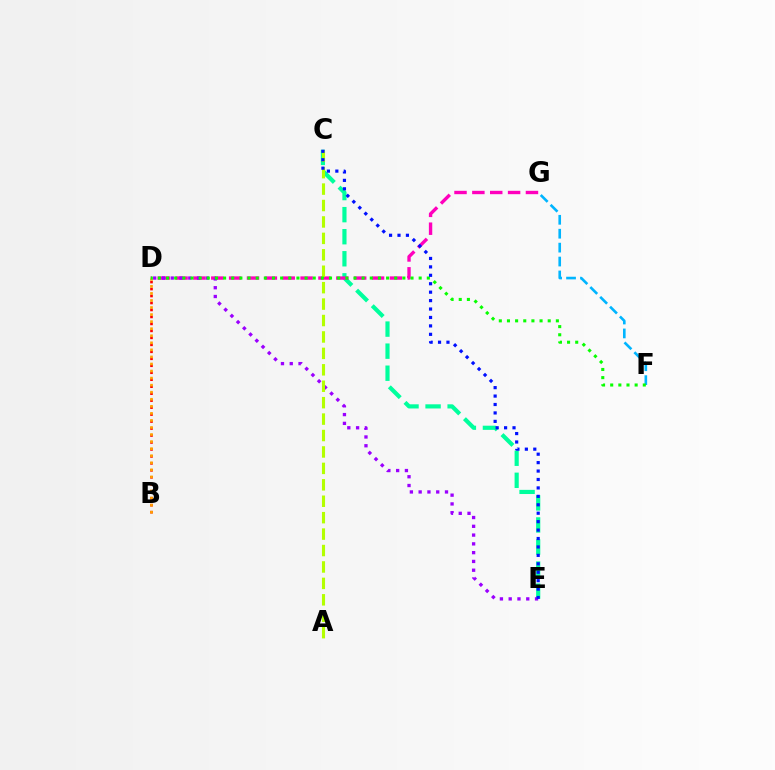{('B', 'D'): [{'color': '#ff0000', 'line_style': 'dotted', 'thickness': 1.89}, {'color': '#ffa500', 'line_style': 'dotted', 'thickness': 1.92}], ('C', 'E'): [{'color': '#00ff9d', 'line_style': 'dashed', 'thickness': 3.0}, {'color': '#0010ff', 'line_style': 'dotted', 'thickness': 2.29}], ('D', 'G'): [{'color': '#ff00bd', 'line_style': 'dashed', 'thickness': 2.43}], ('D', 'E'): [{'color': '#9b00ff', 'line_style': 'dotted', 'thickness': 2.39}], ('F', 'G'): [{'color': '#00b5ff', 'line_style': 'dashed', 'thickness': 1.89}], ('A', 'C'): [{'color': '#b3ff00', 'line_style': 'dashed', 'thickness': 2.23}], ('D', 'F'): [{'color': '#08ff00', 'line_style': 'dotted', 'thickness': 2.21}]}